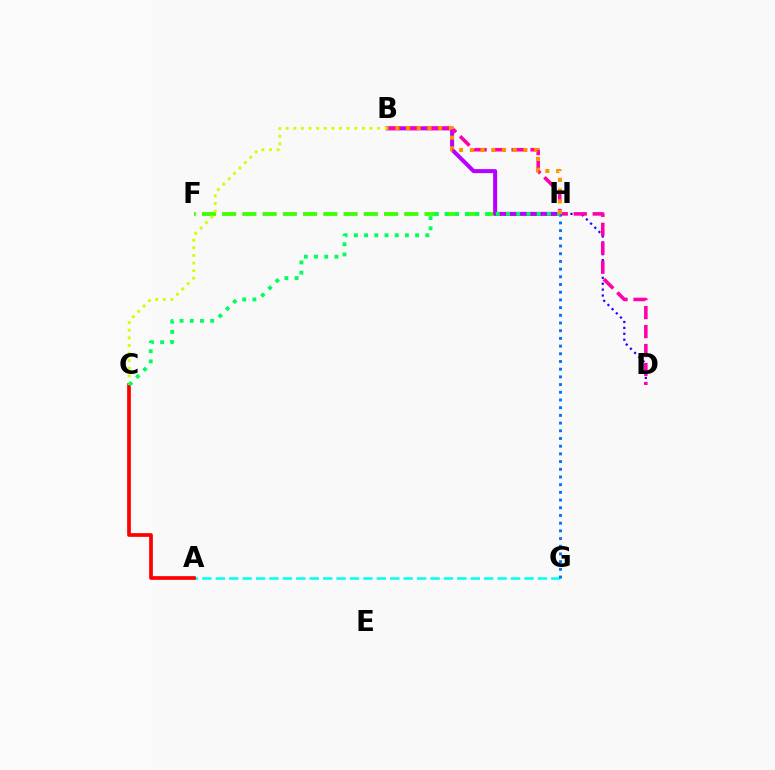{('F', 'H'): [{'color': '#3dff00', 'line_style': 'dashed', 'thickness': 2.75}], ('D', 'H'): [{'color': '#2500ff', 'line_style': 'dotted', 'thickness': 1.6}], ('A', 'G'): [{'color': '#00fff6', 'line_style': 'dashed', 'thickness': 1.82}], ('A', 'C'): [{'color': '#ff0000', 'line_style': 'solid', 'thickness': 2.67}], ('B', 'H'): [{'color': '#b900ff', 'line_style': 'solid', 'thickness': 2.89}, {'color': '#ff9400', 'line_style': 'dotted', 'thickness': 2.91}], ('B', 'D'): [{'color': '#ff00ac', 'line_style': 'dashed', 'thickness': 2.58}], ('B', 'C'): [{'color': '#d1ff00', 'line_style': 'dotted', 'thickness': 2.07}], ('G', 'H'): [{'color': '#0074ff', 'line_style': 'dotted', 'thickness': 2.09}], ('C', 'H'): [{'color': '#00ff5c', 'line_style': 'dotted', 'thickness': 2.77}]}